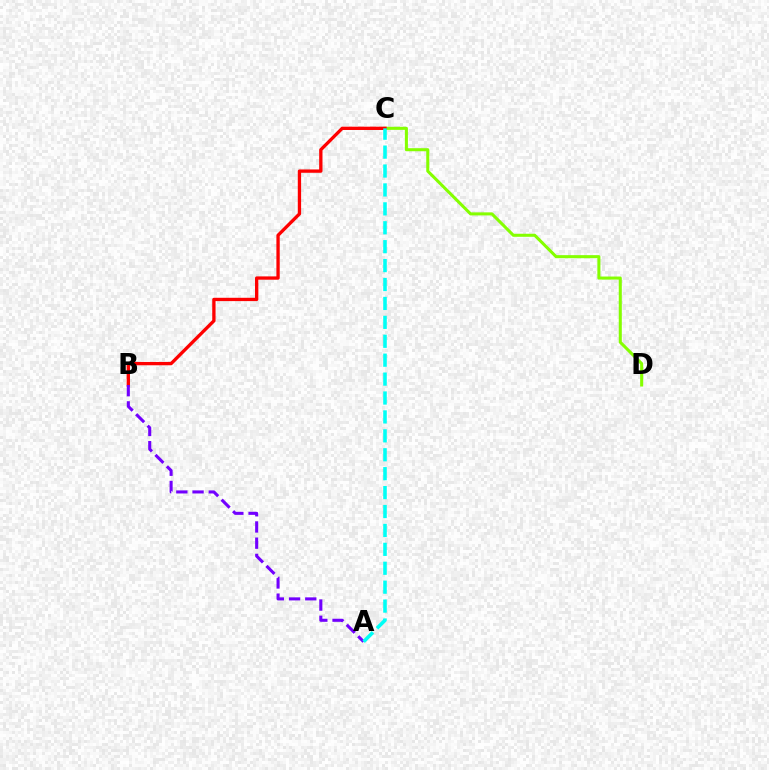{('C', 'D'): [{'color': '#84ff00', 'line_style': 'solid', 'thickness': 2.2}], ('B', 'C'): [{'color': '#ff0000', 'line_style': 'solid', 'thickness': 2.39}], ('A', 'B'): [{'color': '#7200ff', 'line_style': 'dashed', 'thickness': 2.2}], ('A', 'C'): [{'color': '#00fff6', 'line_style': 'dashed', 'thickness': 2.57}]}